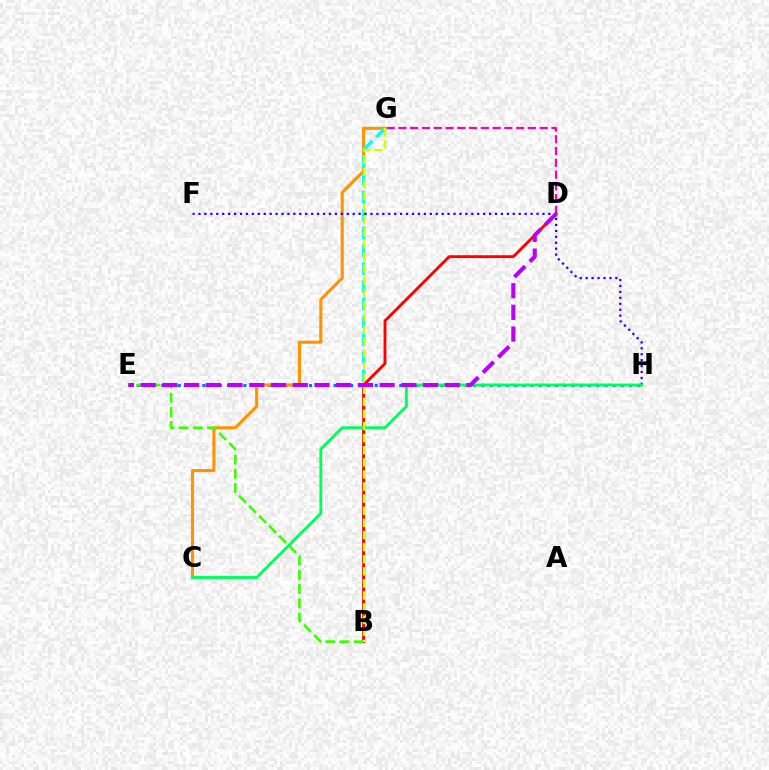{('D', 'G'): [{'color': '#ff00ac', 'line_style': 'dashed', 'thickness': 1.6}], ('E', 'H'): [{'color': '#0074ff', 'line_style': 'dotted', 'thickness': 2.23}], ('C', 'G'): [{'color': '#ff9400', 'line_style': 'solid', 'thickness': 2.22}], ('B', 'G'): [{'color': '#00fff6', 'line_style': 'dashed', 'thickness': 2.43}, {'color': '#d1ff00', 'line_style': 'dashed', 'thickness': 1.64}], ('F', 'H'): [{'color': '#2500ff', 'line_style': 'dotted', 'thickness': 1.61}], ('B', 'D'): [{'color': '#ff0000', 'line_style': 'solid', 'thickness': 2.07}], ('B', 'E'): [{'color': '#3dff00', 'line_style': 'dashed', 'thickness': 1.93}], ('C', 'H'): [{'color': '#00ff5c', 'line_style': 'solid', 'thickness': 2.08}], ('D', 'E'): [{'color': '#b900ff', 'line_style': 'dashed', 'thickness': 2.95}]}